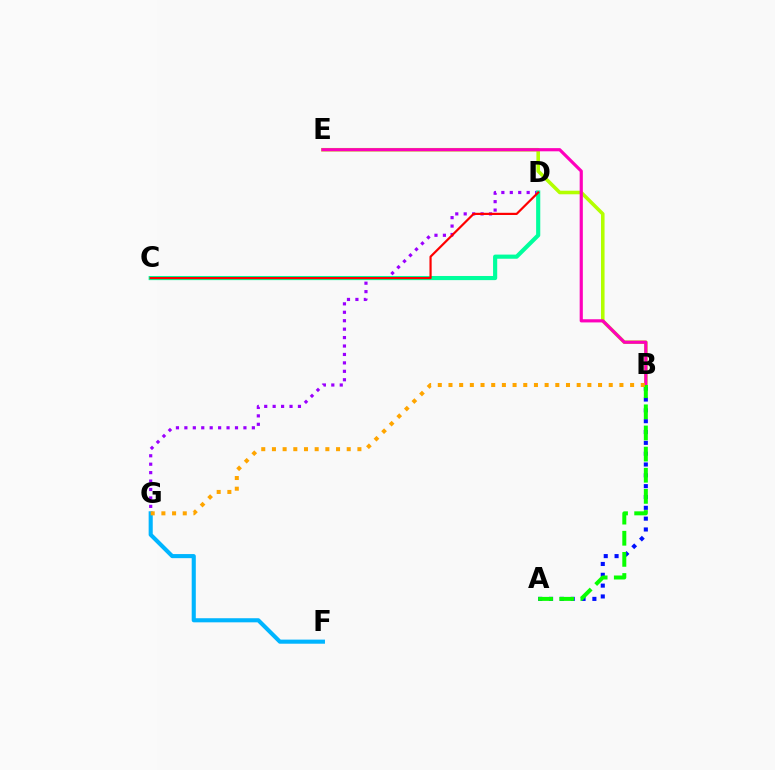{('B', 'E'): [{'color': '#b3ff00', 'line_style': 'solid', 'thickness': 2.56}, {'color': '#ff00bd', 'line_style': 'solid', 'thickness': 2.28}], ('A', 'B'): [{'color': '#0010ff', 'line_style': 'dotted', 'thickness': 2.94}, {'color': '#08ff00', 'line_style': 'dashed', 'thickness': 2.87}], ('D', 'G'): [{'color': '#9b00ff', 'line_style': 'dotted', 'thickness': 2.29}], ('F', 'G'): [{'color': '#00b5ff', 'line_style': 'solid', 'thickness': 2.95}], ('C', 'D'): [{'color': '#00ff9d', 'line_style': 'solid', 'thickness': 2.98}, {'color': '#ff0000', 'line_style': 'solid', 'thickness': 1.58}], ('B', 'G'): [{'color': '#ffa500', 'line_style': 'dotted', 'thickness': 2.9}]}